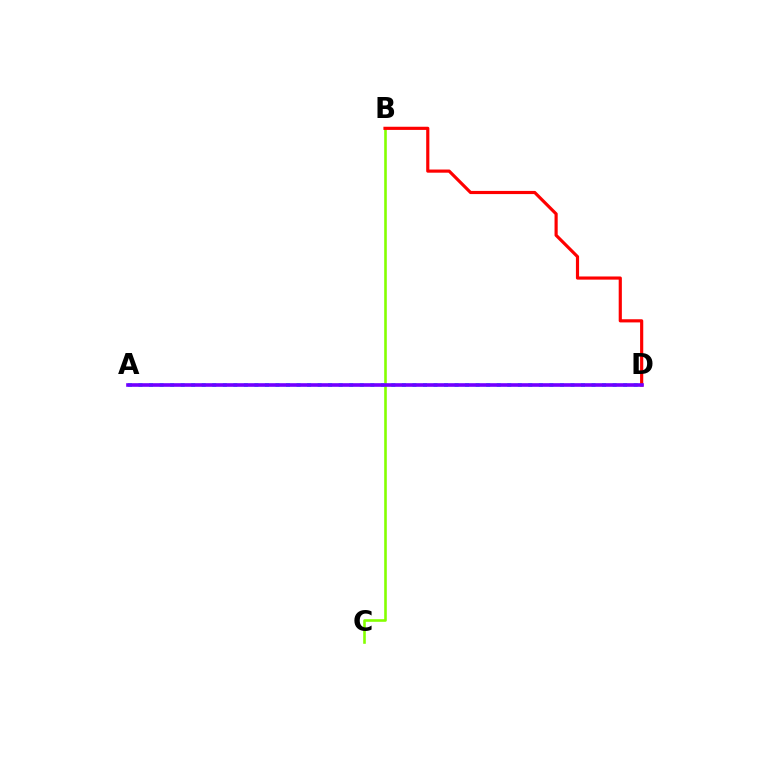{('B', 'C'): [{'color': '#84ff00', 'line_style': 'solid', 'thickness': 1.88}], ('A', 'D'): [{'color': '#00fff6', 'line_style': 'dotted', 'thickness': 2.86}, {'color': '#7200ff', 'line_style': 'solid', 'thickness': 2.61}], ('B', 'D'): [{'color': '#ff0000', 'line_style': 'solid', 'thickness': 2.28}]}